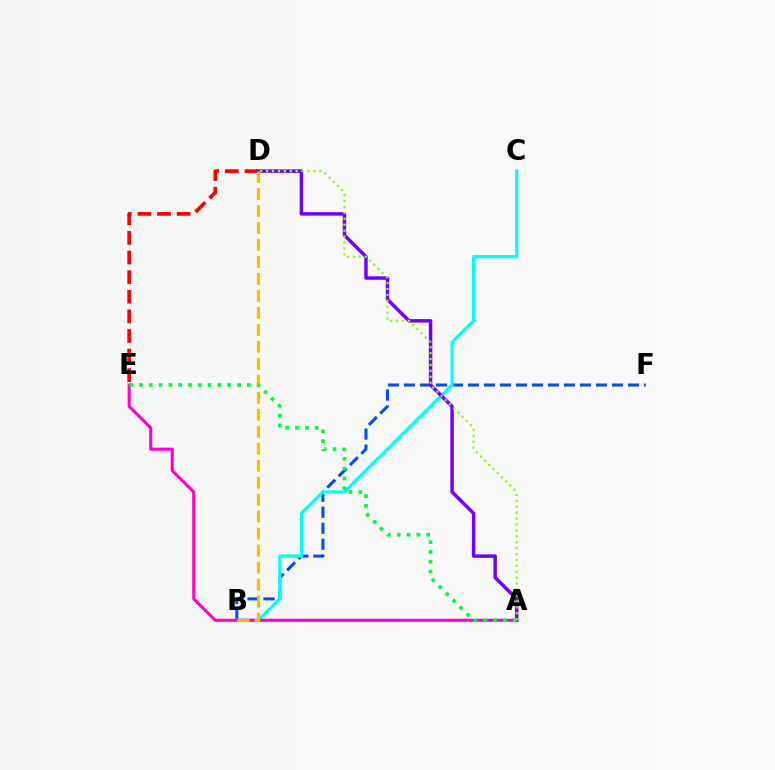{('B', 'F'): [{'color': '#004bff', 'line_style': 'dashed', 'thickness': 2.17}], ('B', 'C'): [{'color': '#00fff6', 'line_style': 'solid', 'thickness': 2.3}], ('D', 'E'): [{'color': '#ff0000', 'line_style': 'dashed', 'thickness': 2.66}], ('A', 'E'): [{'color': '#ff00cf', 'line_style': 'solid', 'thickness': 2.22}, {'color': '#00ff39', 'line_style': 'dotted', 'thickness': 2.66}], ('A', 'D'): [{'color': '#7200ff', 'line_style': 'solid', 'thickness': 2.5}, {'color': '#84ff00', 'line_style': 'dotted', 'thickness': 1.61}], ('B', 'D'): [{'color': '#ffbd00', 'line_style': 'dashed', 'thickness': 2.31}]}